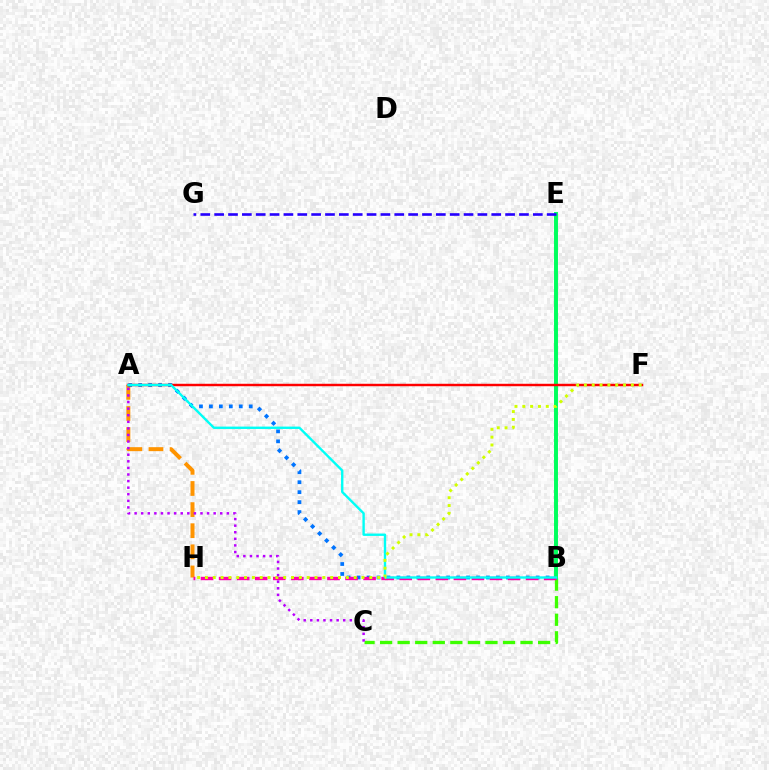{('A', 'H'): [{'color': '#ff9400', 'line_style': 'dashed', 'thickness': 2.87}], ('A', 'B'): [{'color': '#0074ff', 'line_style': 'dotted', 'thickness': 2.7}, {'color': '#00fff6', 'line_style': 'solid', 'thickness': 1.71}], ('B', 'C'): [{'color': '#3dff00', 'line_style': 'dashed', 'thickness': 2.39}], ('B', 'E'): [{'color': '#00ff5c', 'line_style': 'solid', 'thickness': 2.84}], ('A', 'F'): [{'color': '#ff0000', 'line_style': 'solid', 'thickness': 1.76}], ('E', 'G'): [{'color': '#2500ff', 'line_style': 'dashed', 'thickness': 1.88}], ('B', 'H'): [{'color': '#ff00ac', 'line_style': 'dashed', 'thickness': 2.45}], ('F', 'H'): [{'color': '#d1ff00', 'line_style': 'dotted', 'thickness': 2.13}], ('A', 'C'): [{'color': '#b900ff', 'line_style': 'dotted', 'thickness': 1.79}]}